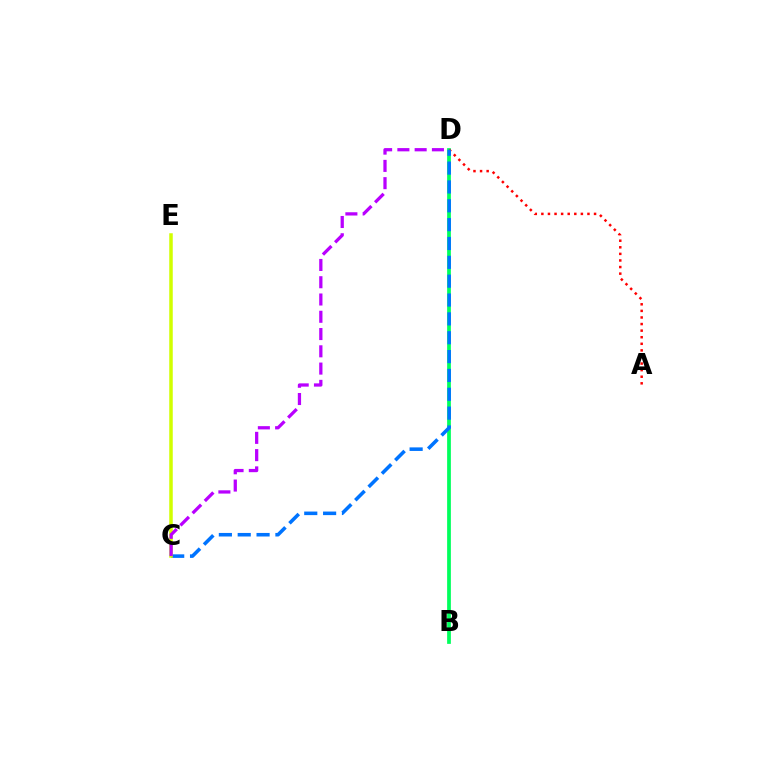{('B', 'D'): [{'color': '#00ff5c', 'line_style': 'solid', 'thickness': 2.69}], ('A', 'D'): [{'color': '#ff0000', 'line_style': 'dotted', 'thickness': 1.79}], ('C', 'D'): [{'color': '#0074ff', 'line_style': 'dashed', 'thickness': 2.56}, {'color': '#b900ff', 'line_style': 'dashed', 'thickness': 2.35}], ('C', 'E'): [{'color': '#d1ff00', 'line_style': 'solid', 'thickness': 2.52}]}